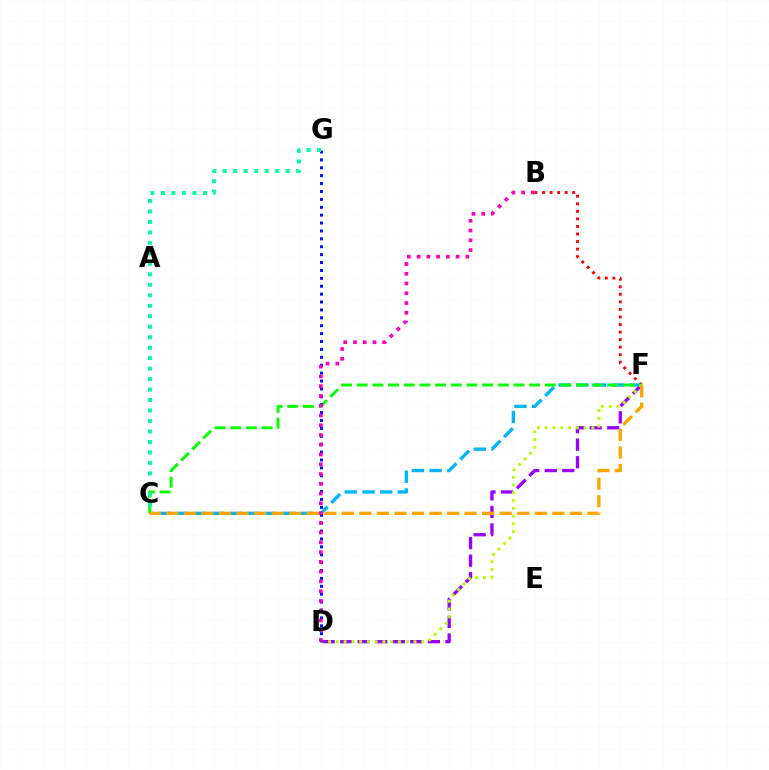{('C', 'F'): [{'color': '#00b5ff', 'line_style': 'dashed', 'thickness': 2.4}, {'color': '#08ff00', 'line_style': 'dashed', 'thickness': 2.13}, {'color': '#ffa500', 'line_style': 'dashed', 'thickness': 2.38}], ('B', 'F'): [{'color': '#ff0000', 'line_style': 'dotted', 'thickness': 2.05}], ('D', 'F'): [{'color': '#9b00ff', 'line_style': 'dashed', 'thickness': 2.38}, {'color': '#b3ff00', 'line_style': 'dotted', 'thickness': 2.11}], ('D', 'G'): [{'color': '#0010ff', 'line_style': 'dotted', 'thickness': 2.15}], ('C', 'G'): [{'color': '#00ff9d', 'line_style': 'dotted', 'thickness': 2.85}], ('B', 'D'): [{'color': '#ff00bd', 'line_style': 'dotted', 'thickness': 2.65}]}